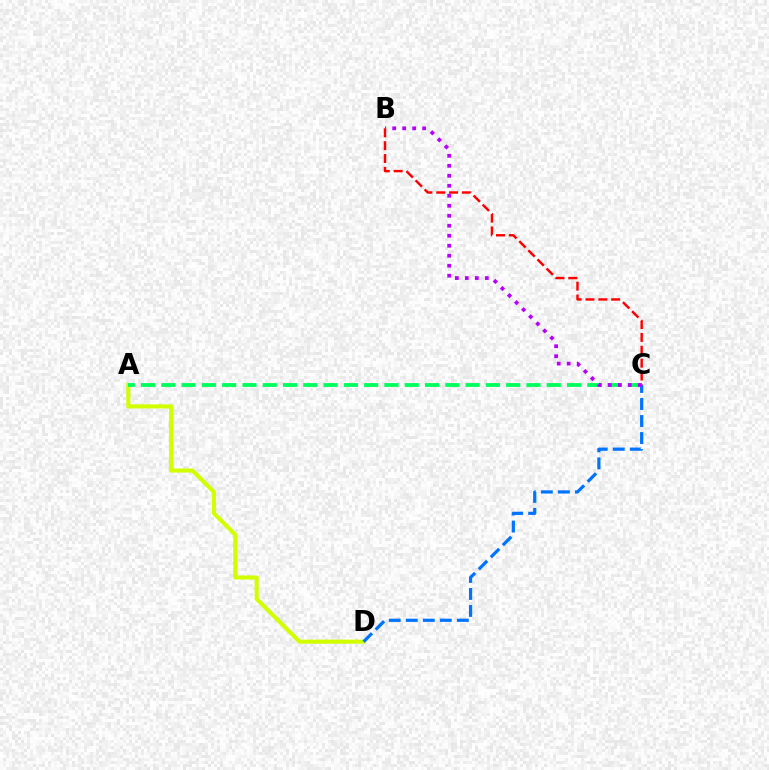{('A', 'D'): [{'color': '#d1ff00', 'line_style': 'solid', 'thickness': 2.94}], ('A', 'C'): [{'color': '#00ff5c', 'line_style': 'dashed', 'thickness': 2.76}], ('C', 'D'): [{'color': '#0074ff', 'line_style': 'dashed', 'thickness': 2.31}], ('B', 'C'): [{'color': '#ff0000', 'line_style': 'dashed', 'thickness': 1.75}, {'color': '#b900ff', 'line_style': 'dotted', 'thickness': 2.71}]}